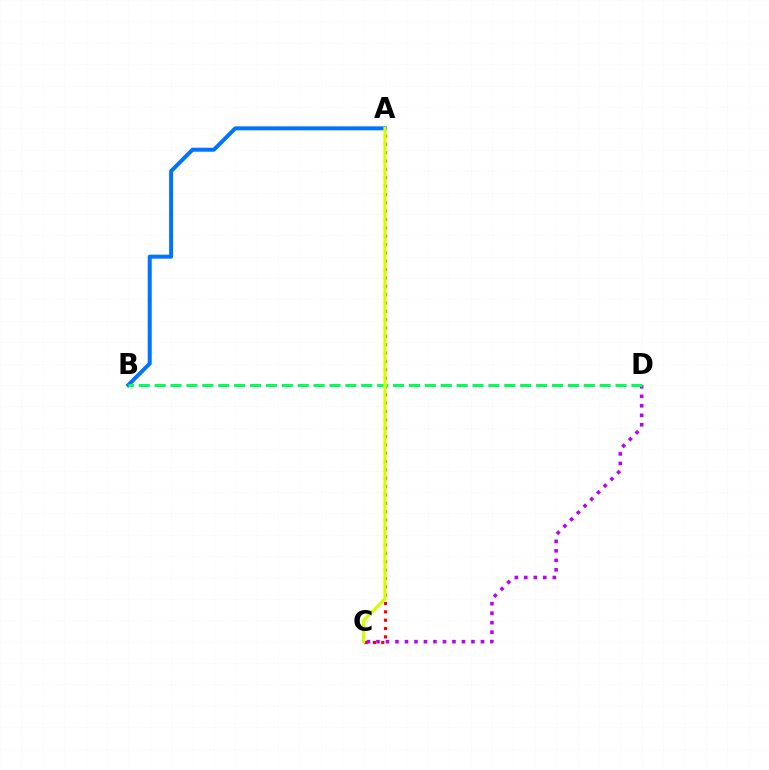{('A', 'C'): [{'color': '#ff0000', 'line_style': 'dotted', 'thickness': 2.27}, {'color': '#d1ff00', 'line_style': 'solid', 'thickness': 2.28}], ('A', 'B'): [{'color': '#0074ff', 'line_style': 'solid', 'thickness': 2.88}], ('C', 'D'): [{'color': '#b900ff', 'line_style': 'dotted', 'thickness': 2.58}], ('B', 'D'): [{'color': '#00ff5c', 'line_style': 'dashed', 'thickness': 2.16}]}